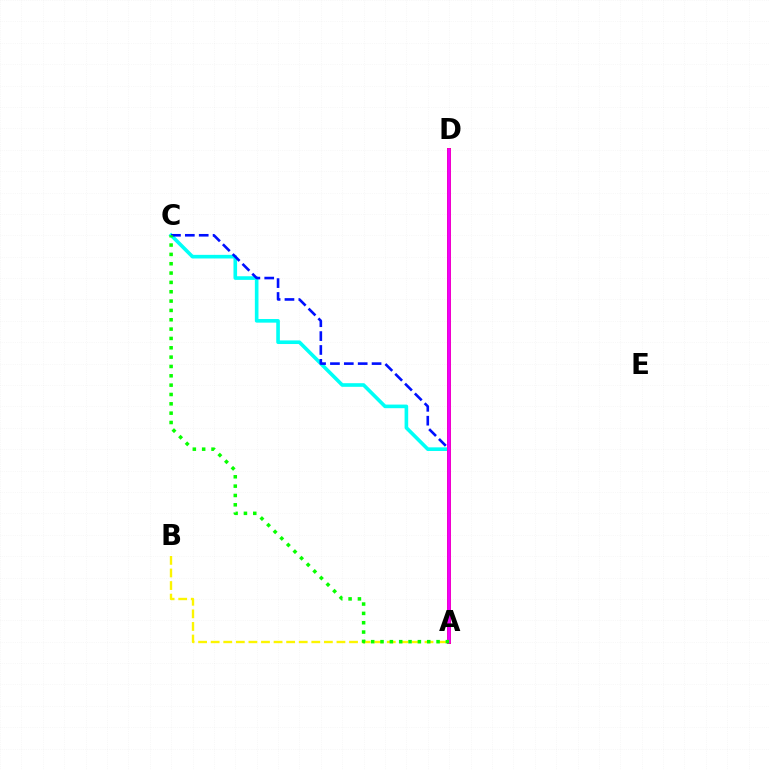{('A', 'C'): [{'color': '#00fff6', 'line_style': 'solid', 'thickness': 2.61}, {'color': '#0010ff', 'line_style': 'dashed', 'thickness': 1.88}, {'color': '#08ff00', 'line_style': 'dotted', 'thickness': 2.54}], ('A', 'B'): [{'color': '#fcf500', 'line_style': 'dashed', 'thickness': 1.71}], ('A', 'D'): [{'color': '#ff0000', 'line_style': 'solid', 'thickness': 2.88}, {'color': '#ee00ff', 'line_style': 'solid', 'thickness': 2.6}]}